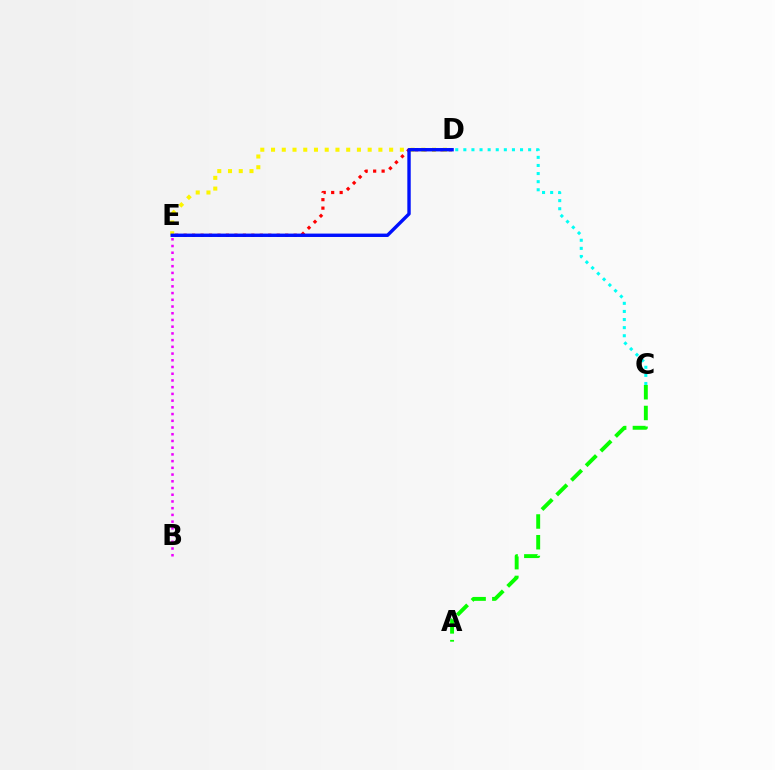{('A', 'C'): [{'color': '#08ff00', 'line_style': 'dashed', 'thickness': 2.82}], ('C', 'D'): [{'color': '#00fff6', 'line_style': 'dotted', 'thickness': 2.2}], ('D', 'E'): [{'color': '#ff0000', 'line_style': 'dotted', 'thickness': 2.3}, {'color': '#fcf500', 'line_style': 'dotted', 'thickness': 2.92}, {'color': '#0010ff', 'line_style': 'solid', 'thickness': 2.44}], ('B', 'E'): [{'color': '#ee00ff', 'line_style': 'dotted', 'thickness': 1.83}]}